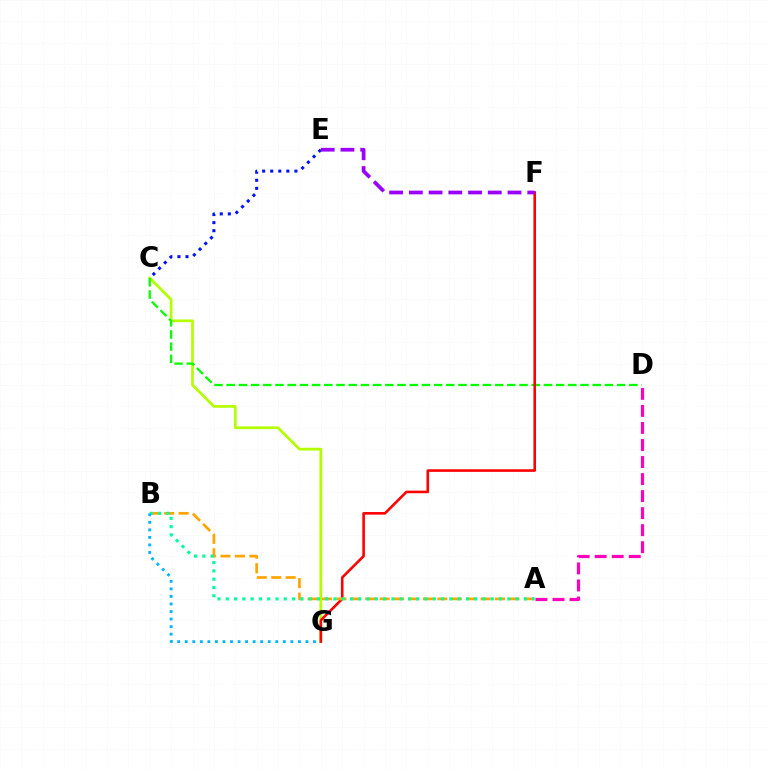{('C', 'G'): [{'color': '#b3ff00', 'line_style': 'solid', 'thickness': 1.97}], ('C', 'D'): [{'color': '#08ff00', 'line_style': 'dashed', 'thickness': 1.66}], ('F', 'G'): [{'color': '#ff0000', 'line_style': 'solid', 'thickness': 1.87}], ('A', 'D'): [{'color': '#ff00bd', 'line_style': 'dashed', 'thickness': 2.31}], ('A', 'B'): [{'color': '#ffa500', 'line_style': 'dashed', 'thickness': 1.96}, {'color': '#00ff9d', 'line_style': 'dotted', 'thickness': 2.25}], ('C', 'E'): [{'color': '#0010ff', 'line_style': 'dotted', 'thickness': 2.19}], ('B', 'G'): [{'color': '#00b5ff', 'line_style': 'dotted', 'thickness': 2.05}], ('E', 'F'): [{'color': '#9b00ff', 'line_style': 'dashed', 'thickness': 2.68}]}